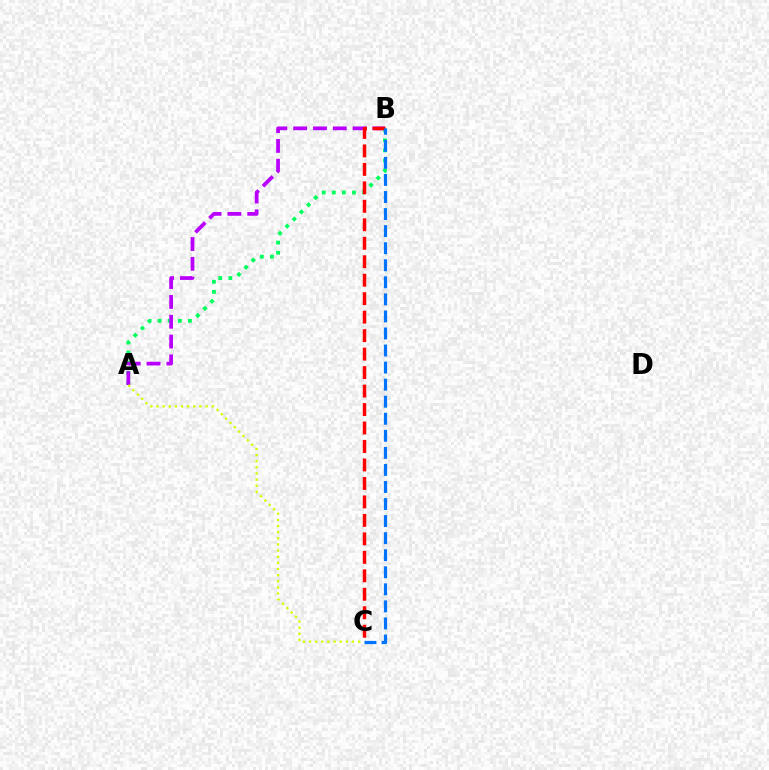{('A', 'B'): [{'color': '#00ff5c', 'line_style': 'dotted', 'thickness': 2.74}, {'color': '#b900ff', 'line_style': 'dashed', 'thickness': 2.69}], ('B', 'C'): [{'color': '#ff0000', 'line_style': 'dashed', 'thickness': 2.51}, {'color': '#0074ff', 'line_style': 'dashed', 'thickness': 2.32}], ('A', 'C'): [{'color': '#d1ff00', 'line_style': 'dotted', 'thickness': 1.67}]}